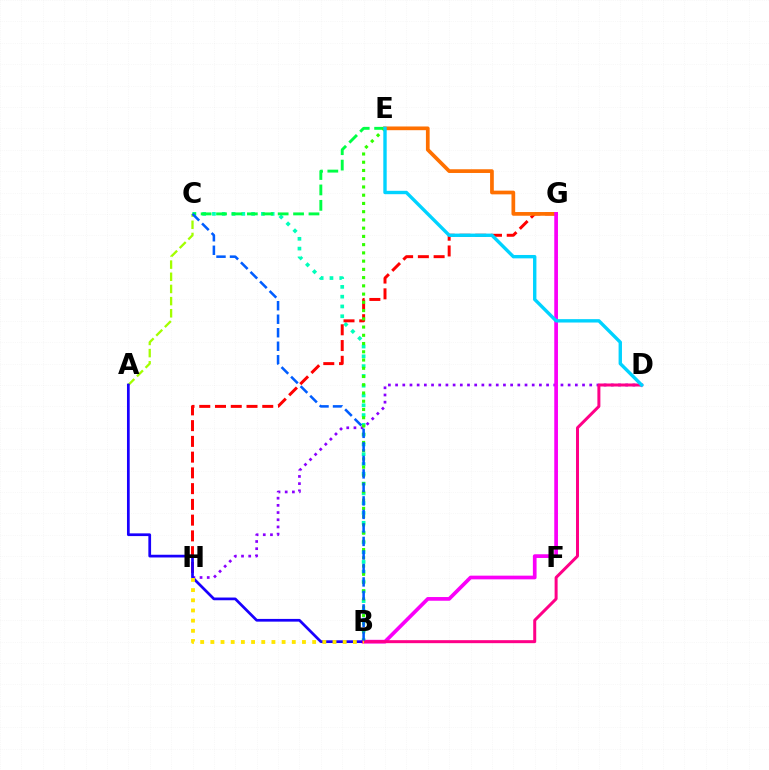{('B', 'C'): [{'color': '#00ffbb', 'line_style': 'dotted', 'thickness': 2.66}, {'color': '#005dff', 'line_style': 'dashed', 'thickness': 1.84}], ('D', 'H'): [{'color': '#8a00ff', 'line_style': 'dotted', 'thickness': 1.95}], ('C', 'E'): [{'color': '#00ff45', 'line_style': 'dashed', 'thickness': 2.09}], ('A', 'C'): [{'color': '#a2ff00', 'line_style': 'dashed', 'thickness': 1.65}], ('G', 'H'): [{'color': '#ff0000', 'line_style': 'dashed', 'thickness': 2.14}], ('E', 'G'): [{'color': '#ff7000', 'line_style': 'solid', 'thickness': 2.67}], ('B', 'G'): [{'color': '#fa00f9', 'line_style': 'solid', 'thickness': 2.66}], ('A', 'B'): [{'color': '#1900ff', 'line_style': 'solid', 'thickness': 1.96}], ('B', 'E'): [{'color': '#31ff00', 'line_style': 'dotted', 'thickness': 2.24}], ('B', 'D'): [{'color': '#ff0088', 'line_style': 'solid', 'thickness': 2.16}], ('D', 'E'): [{'color': '#00d3ff', 'line_style': 'solid', 'thickness': 2.43}], ('B', 'H'): [{'color': '#ffe600', 'line_style': 'dotted', 'thickness': 2.77}]}